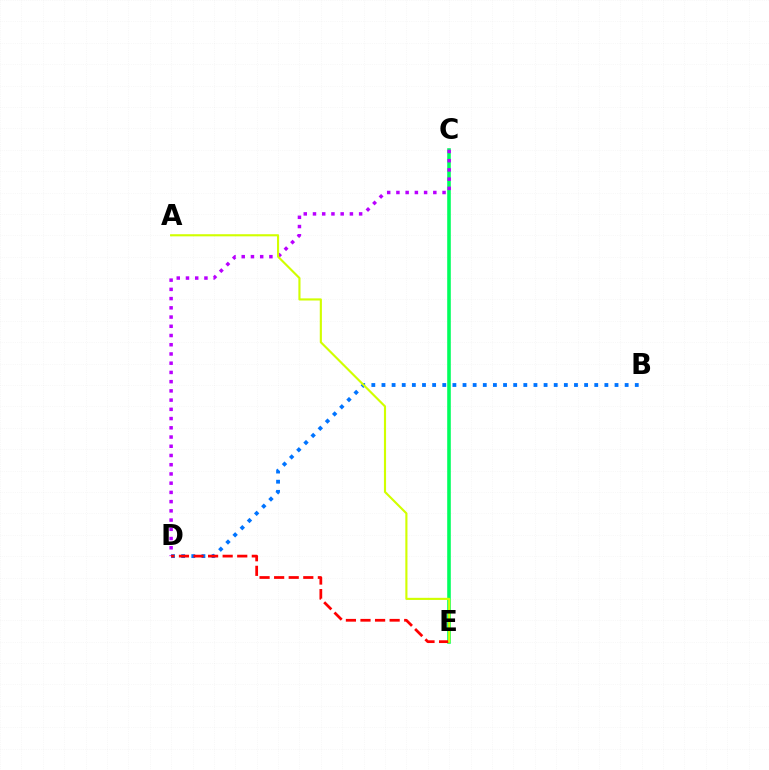{('C', 'E'): [{'color': '#00ff5c', 'line_style': 'solid', 'thickness': 2.59}], ('B', 'D'): [{'color': '#0074ff', 'line_style': 'dotted', 'thickness': 2.75}], ('C', 'D'): [{'color': '#b900ff', 'line_style': 'dotted', 'thickness': 2.51}], ('D', 'E'): [{'color': '#ff0000', 'line_style': 'dashed', 'thickness': 1.98}], ('A', 'E'): [{'color': '#d1ff00', 'line_style': 'solid', 'thickness': 1.53}]}